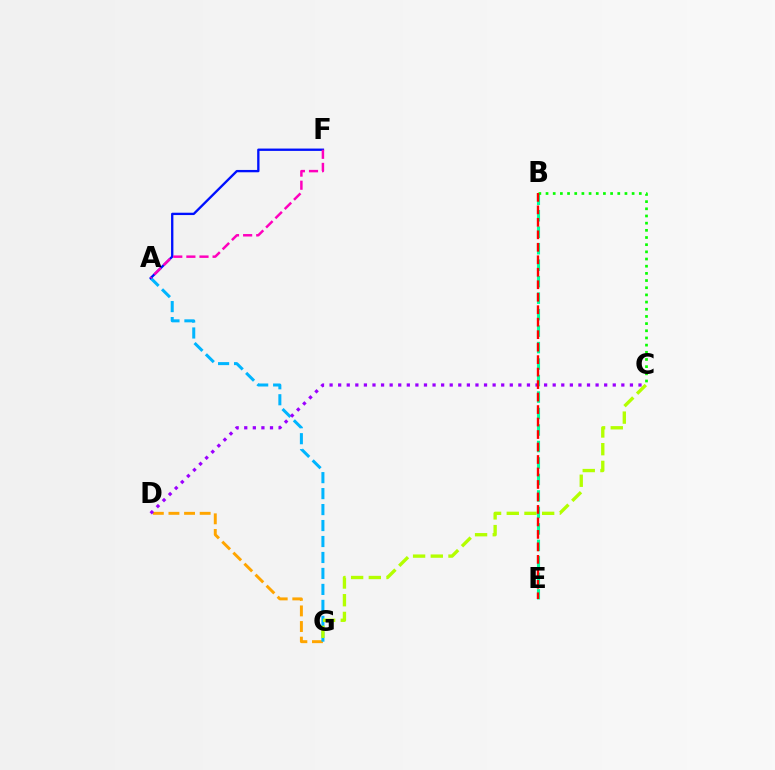{('D', 'G'): [{'color': '#ffa500', 'line_style': 'dashed', 'thickness': 2.12}], ('B', 'E'): [{'color': '#00ff9d', 'line_style': 'dashed', 'thickness': 2.24}, {'color': '#ff0000', 'line_style': 'dashed', 'thickness': 1.7}], ('A', 'G'): [{'color': '#00b5ff', 'line_style': 'dashed', 'thickness': 2.17}], ('C', 'D'): [{'color': '#9b00ff', 'line_style': 'dotted', 'thickness': 2.33}], ('A', 'F'): [{'color': '#0010ff', 'line_style': 'solid', 'thickness': 1.68}, {'color': '#ff00bd', 'line_style': 'dashed', 'thickness': 1.78}], ('B', 'C'): [{'color': '#08ff00', 'line_style': 'dotted', 'thickness': 1.95}], ('C', 'G'): [{'color': '#b3ff00', 'line_style': 'dashed', 'thickness': 2.4}]}